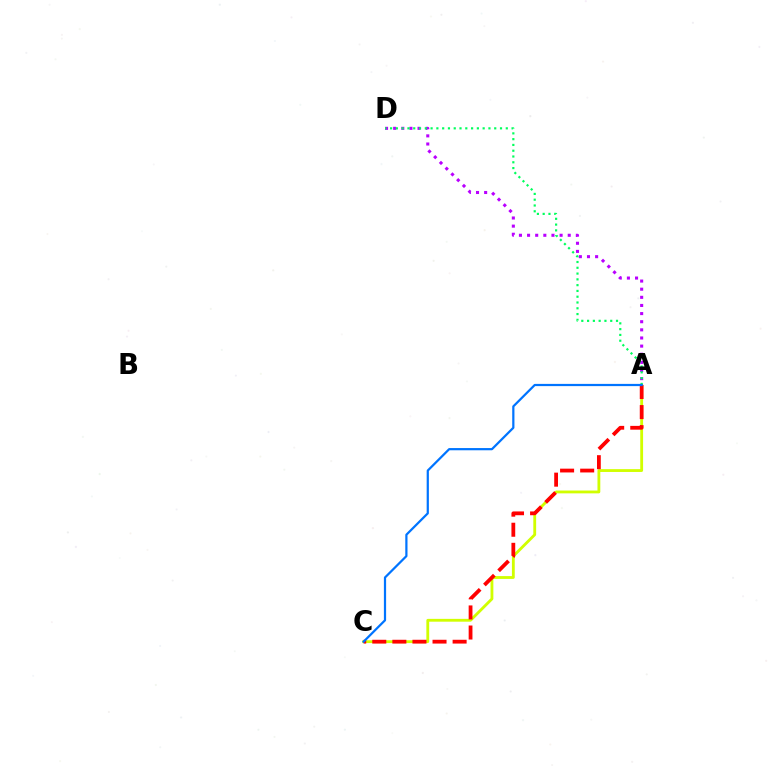{('A', 'C'): [{'color': '#d1ff00', 'line_style': 'solid', 'thickness': 2.04}, {'color': '#ff0000', 'line_style': 'dashed', 'thickness': 2.73}, {'color': '#0074ff', 'line_style': 'solid', 'thickness': 1.6}], ('A', 'D'): [{'color': '#b900ff', 'line_style': 'dotted', 'thickness': 2.21}, {'color': '#00ff5c', 'line_style': 'dotted', 'thickness': 1.57}]}